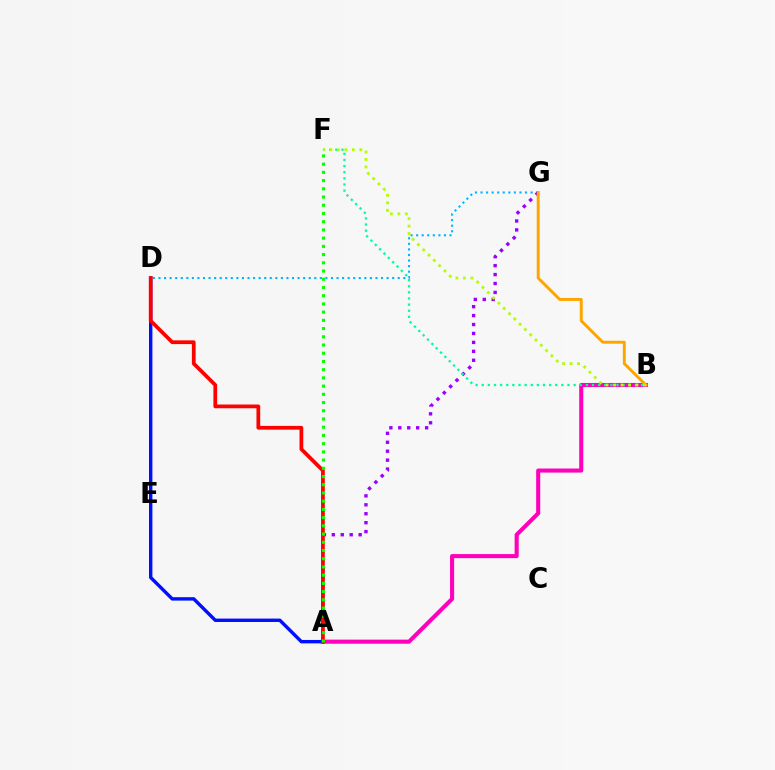{('A', 'B'): [{'color': '#ff00bd', 'line_style': 'solid', 'thickness': 2.93}], ('D', 'G'): [{'color': '#00b5ff', 'line_style': 'dotted', 'thickness': 1.51}], ('A', 'G'): [{'color': '#9b00ff', 'line_style': 'dotted', 'thickness': 2.43}], ('A', 'D'): [{'color': '#0010ff', 'line_style': 'solid', 'thickness': 2.45}, {'color': '#ff0000', 'line_style': 'solid', 'thickness': 2.7}], ('B', 'F'): [{'color': '#00ff9d', 'line_style': 'dotted', 'thickness': 1.66}, {'color': '#b3ff00', 'line_style': 'dotted', 'thickness': 2.03}], ('B', 'G'): [{'color': '#ffa500', 'line_style': 'solid', 'thickness': 2.12}], ('A', 'F'): [{'color': '#08ff00', 'line_style': 'dotted', 'thickness': 2.23}]}